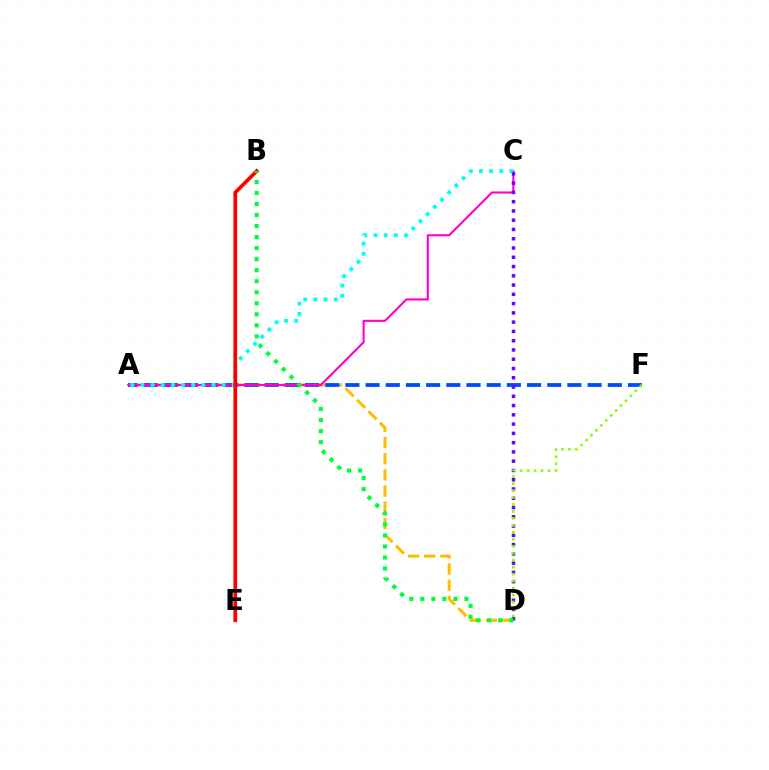{('A', 'D'): [{'color': '#ffbd00', 'line_style': 'dashed', 'thickness': 2.2}], ('A', 'F'): [{'color': '#004bff', 'line_style': 'dashed', 'thickness': 2.74}], ('A', 'C'): [{'color': '#ff00cf', 'line_style': 'solid', 'thickness': 1.52}, {'color': '#00fff6', 'line_style': 'dotted', 'thickness': 2.76}], ('B', 'E'): [{'color': '#ff0000', 'line_style': 'solid', 'thickness': 2.68}], ('C', 'D'): [{'color': '#7200ff', 'line_style': 'dotted', 'thickness': 2.52}], ('B', 'D'): [{'color': '#00ff39', 'line_style': 'dotted', 'thickness': 3.0}], ('D', 'F'): [{'color': '#84ff00', 'line_style': 'dotted', 'thickness': 1.89}]}